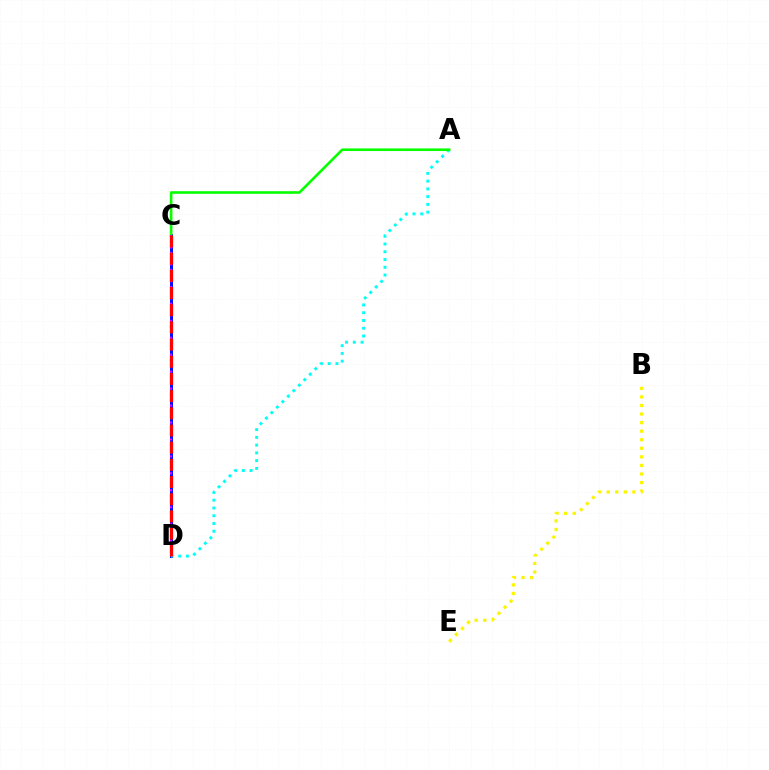{('C', 'D'): [{'color': '#0010ff', 'line_style': 'solid', 'thickness': 2.18}, {'color': '#ee00ff', 'line_style': 'dotted', 'thickness': 1.53}, {'color': '#ff0000', 'line_style': 'dashed', 'thickness': 2.33}], ('A', 'D'): [{'color': '#00fff6', 'line_style': 'dotted', 'thickness': 2.11}], ('B', 'E'): [{'color': '#fcf500', 'line_style': 'dotted', 'thickness': 2.33}], ('A', 'C'): [{'color': '#08ff00', 'line_style': 'solid', 'thickness': 1.89}]}